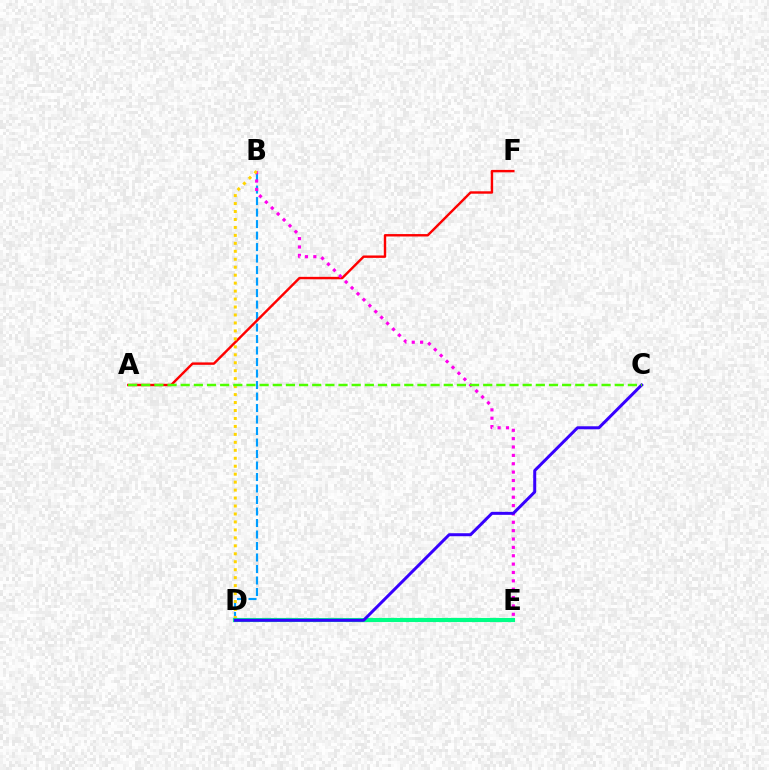{('B', 'D'): [{'color': '#009eff', 'line_style': 'dashed', 'thickness': 1.56}, {'color': '#ffd500', 'line_style': 'dotted', 'thickness': 2.16}], ('A', 'F'): [{'color': '#ff0000', 'line_style': 'solid', 'thickness': 1.74}], ('B', 'E'): [{'color': '#ff00ed', 'line_style': 'dotted', 'thickness': 2.27}], ('D', 'E'): [{'color': '#00ff86', 'line_style': 'solid', 'thickness': 2.98}], ('C', 'D'): [{'color': '#3700ff', 'line_style': 'solid', 'thickness': 2.16}], ('A', 'C'): [{'color': '#4fff00', 'line_style': 'dashed', 'thickness': 1.79}]}